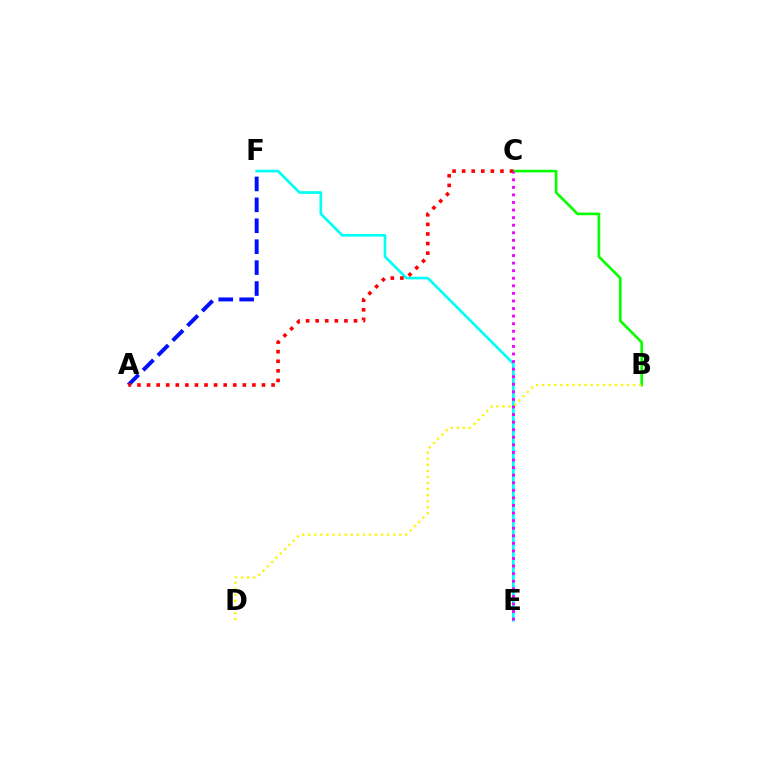{('E', 'F'): [{'color': '#00fff6', 'line_style': 'solid', 'thickness': 1.92}], ('A', 'F'): [{'color': '#0010ff', 'line_style': 'dashed', 'thickness': 2.84}], ('B', 'C'): [{'color': '#08ff00', 'line_style': 'solid', 'thickness': 1.9}], ('B', 'D'): [{'color': '#fcf500', 'line_style': 'dotted', 'thickness': 1.65}], ('A', 'C'): [{'color': '#ff0000', 'line_style': 'dotted', 'thickness': 2.6}], ('C', 'E'): [{'color': '#ee00ff', 'line_style': 'dotted', 'thickness': 2.06}]}